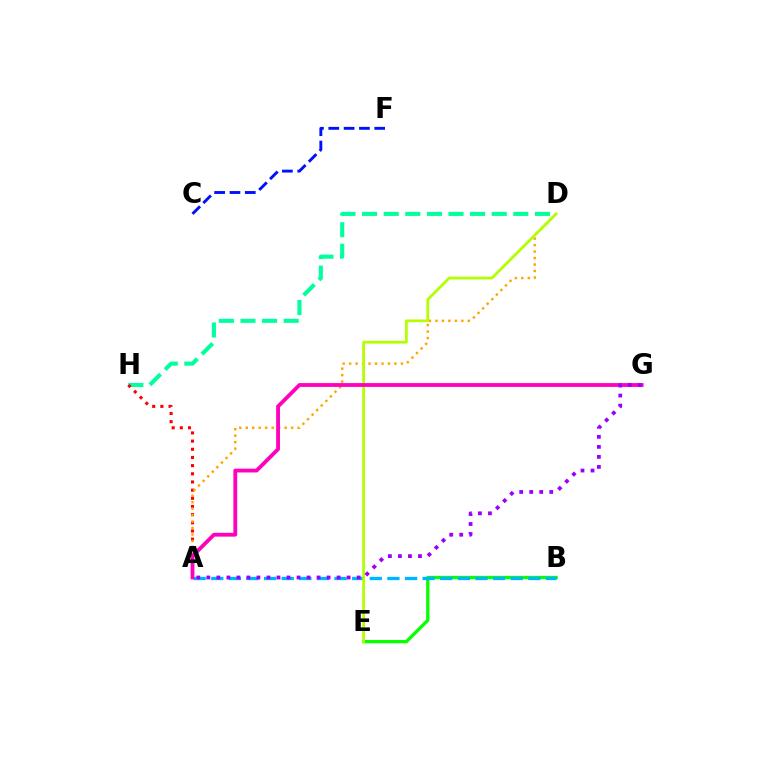{('D', 'H'): [{'color': '#00ff9d', 'line_style': 'dashed', 'thickness': 2.93}], ('A', 'H'): [{'color': '#ff0000', 'line_style': 'dotted', 'thickness': 2.22}], ('A', 'D'): [{'color': '#ffa500', 'line_style': 'dotted', 'thickness': 1.76}], ('C', 'F'): [{'color': '#0010ff', 'line_style': 'dashed', 'thickness': 2.08}], ('B', 'E'): [{'color': '#08ff00', 'line_style': 'solid', 'thickness': 2.37}], ('A', 'B'): [{'color': '#00b5ff', 'line_style': 'dashed', 'thickness': 2.39}], ('D', 'E'): [{'color': '#b3ff00', 'line_style': 'solid', 'thickness': 1.98}], ('A', 'G'): [{'color': '#ff00bd', 'line_style': 'solid', 'thickness': 2.75}, {'color': '#9b00ff', 'line_style': 'dotted', 'thickness': 2.72}]}